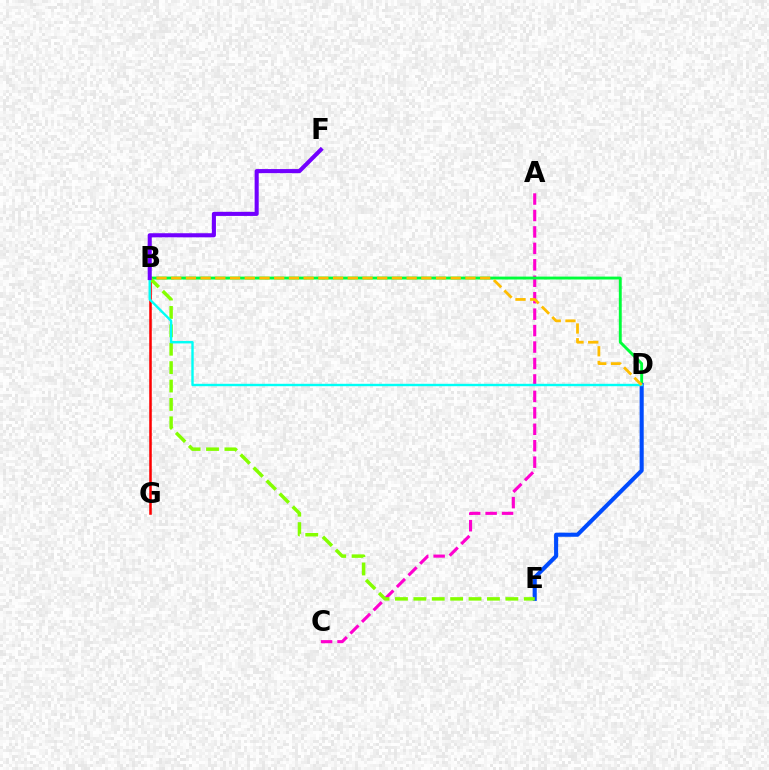{('A', 'C'): [{'color': '#ff00cf', 'line_style': 'dashed', 'thickness': 2.23}], ('B', 'D'): [{'color': '#00ff39', 'line_style': 'solid', 'thickness': 2.09}, {'color': '#00fff6', 'line_style': 'solid', 'thickness': 1.73}, {'color': '#ffbd00', 'line_style': 'dashed', 'thickness': 2.0}], ('B', 'G'): [{'color': '#ff0000', 'line_style': 'solid', 'thickness': 1.84}], ('D', 'E'): [{'color': '#004bff', 'line_style': 'solid', 'thickness': 2.94}], ('B', 'E'): [{'color': '#84ff00', 'line_style': 'dashed', 'thickness': 2.5}], ('B', 'F'): [{'color': '#7200ff', 'line_style': 'solid', 'thickness': 2.94}]}